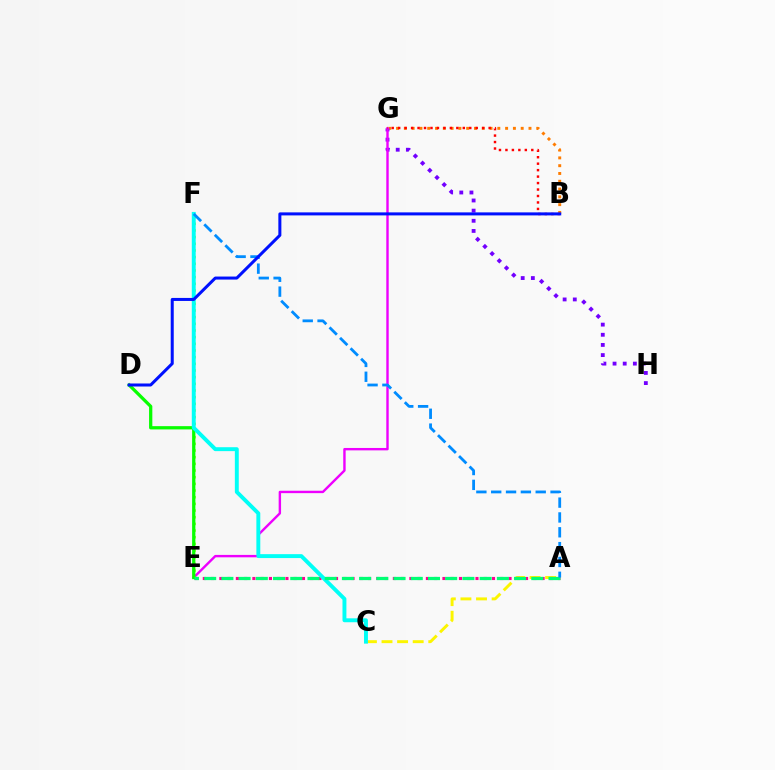{('A', 'C'): [{'color': '#fcf500', 'line_style': 'dashed', 'thickness': 2.12}], ('B', 'G'): [{'color': '#ff7c00', 'line_style': 'dotted', 'thickness': 2.12}, {'color': '#ff0000', 'line_style': 'dotted', 'thickness': 1.76}], ('G', 'H'): [{'color': '#7200ff', 'line_style': 'dotted', 'thickness': 2.76}], ('E', 'G'): [{'color': '#ee00ff', 'line_style': 'solid', 'thickness': 1.73}], ('A', 'E'): [{'color': '#ff0094', 'line_style': 'dotted', 'thickness': 2.24}, {'color': '#00ff74', 'line_style': 'dashed', 'thickness': 2.34}], ('E', 'F'): [{'color': '#84ff00', 'line_style': 'dotted', 'thickness': 1.81}], ('D', 'E'): [{'color': '#08ff00', 'line_style': 'solid', 'thickness': 2.35}], ('C', 'F'): [{'color': '#00fff6', 'line_style': 'solid', 'thickness': 2.82}], ('A', 'F'): [{'color': '#008cff', 'line_style': 'dashed', 'thickness': 2.02}], ('B', 'D'): [{'color': '#0010ff', 'line_style': 'solid', 'thickness': 2.18}]}